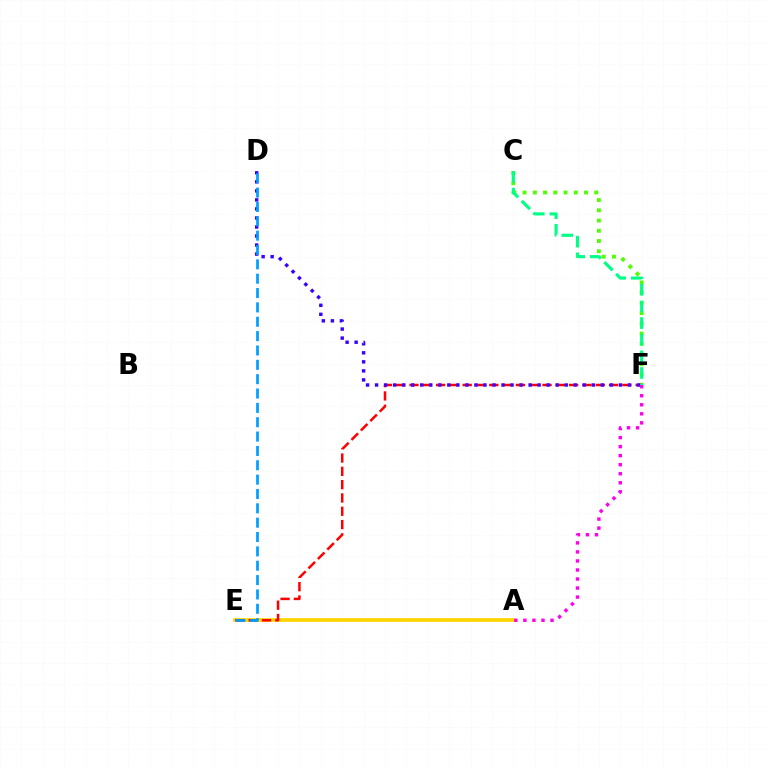{('C', 'F'): [{'color': '#4fff00', 'line_style': 'dotted', 'thickness': 2.78}, {'color': '#00ff86', 'line_style': 'dashed', 'thickness': 2.26}], ('A', 'E'): [{'color': '#ffd500', 'line_style': 'solid', 'thickness': 2.69}], ('E', 'F'): [{'color': '#ff0000', 'line_style': 'dashed', 'thickness': 1.81}], ('D', 'F'): [{'color': '#3700ff', 'line_style': 'dotted', 'thickness': 2.45}], ('A', 'F'): [{'color': '#ff00ed', 'line_style': 'dotted', 'thickness': 2.45}], ('D', 'E'): [{'color': '#009eff', 'line_style': 'dashed', 'thickness': 1.95}]}